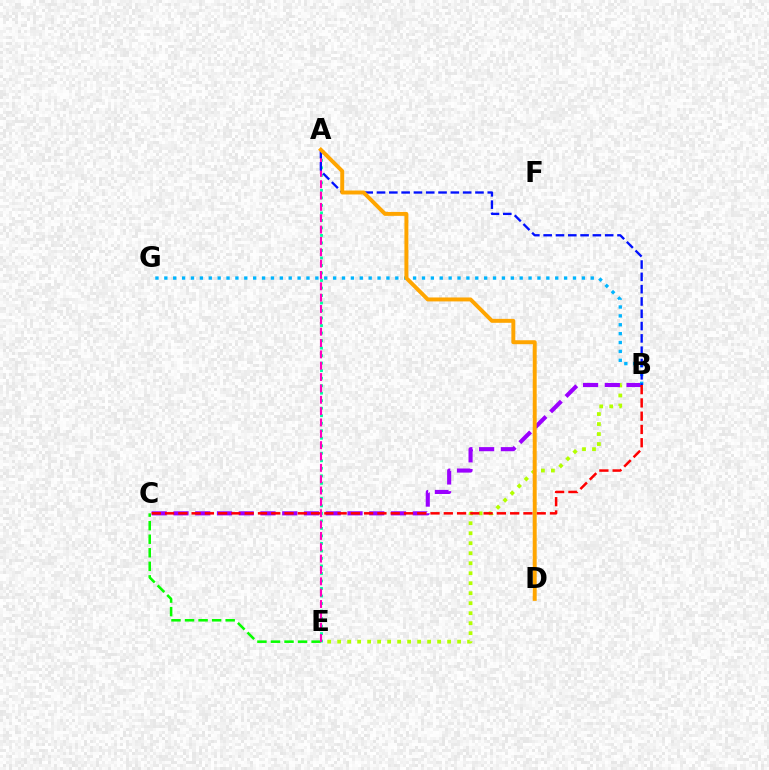{('C', 'E'): [{'color': '#08ff00', 'line_style': 'dashed', 'thickness': 1.84}], ('A', 'E'): [{'color': '#00ff9d', 'line_style': 'dotted', 'thickness': 2.04}, {'color': '#ff00bd', 'line_style': 'dashed', 'thickness': 1.54}], ('B', 'E'): [{'color': '#b3ff00', 'line_style': 'dotted', 'thickness': 2.72}], ('B', 'C'): [{'color': '#9b00ff', 'line_style': 'dashed', 'thickness': 2.96}, {'color': '#ff0000', 'line_style': 'dashed', 'thickness': 1.8}], ('B', 'G'): [{'color': '#00b5ff', 'line_style': 'dotted', 'thickness': 2.41}], ('A', 'B'): [{'color': '#0010ff', 'line_style': 'dashed', 'thickness': 1.67}], ('A', 'D'): [{'color': '#ffa500', 'line_style': 'solid', 'thickness': 2.84}]}